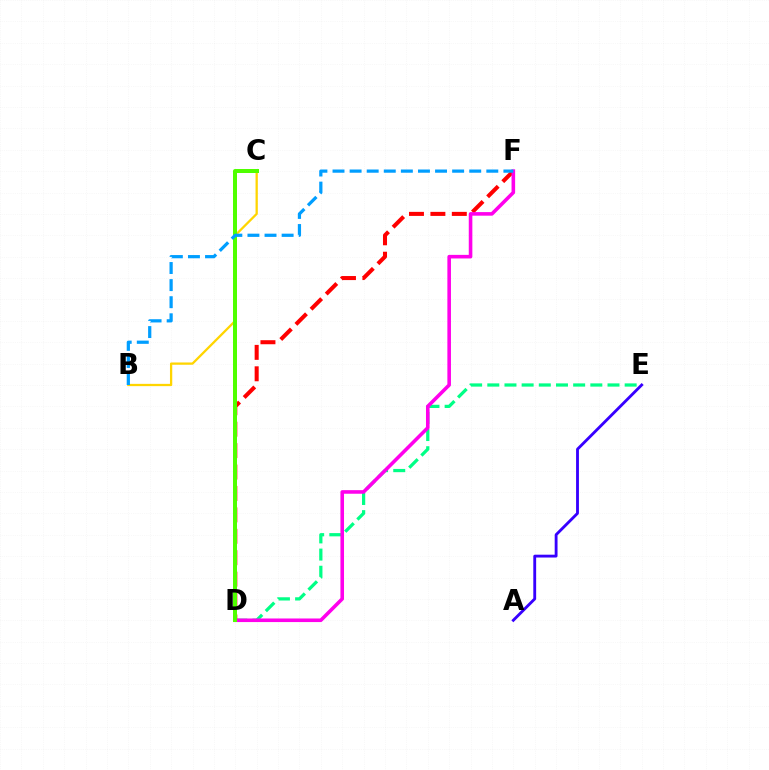{('D', 'E'): [{'color': '#00ff86', 'line_style': 'dashed', 'thickness': 2.33}], ('B', 'C'): [{'color': '#ffd500', 'line_style': 'solid', 'thickness': 1.64}], ('D', 'F'): [{'color': '#ff0000', 'line_style': 'dashed', 'thickness': 2.91}, {'color': '#ff00ed', 'line_style': 'solid', 'thickness': 2.58}], ('C', 'D'): [{'color': '#4fff00', 'line_style': 'solid', 'thickness': 2.88}], ('B', 'F'): [{'color': '#009eff', 'line_style': 'dashed', 'thickness': 2.32}], ('A', 'E'): [{'color': '#3700ff', 'line_style': 'solid', 'thickness': 2.05}]}